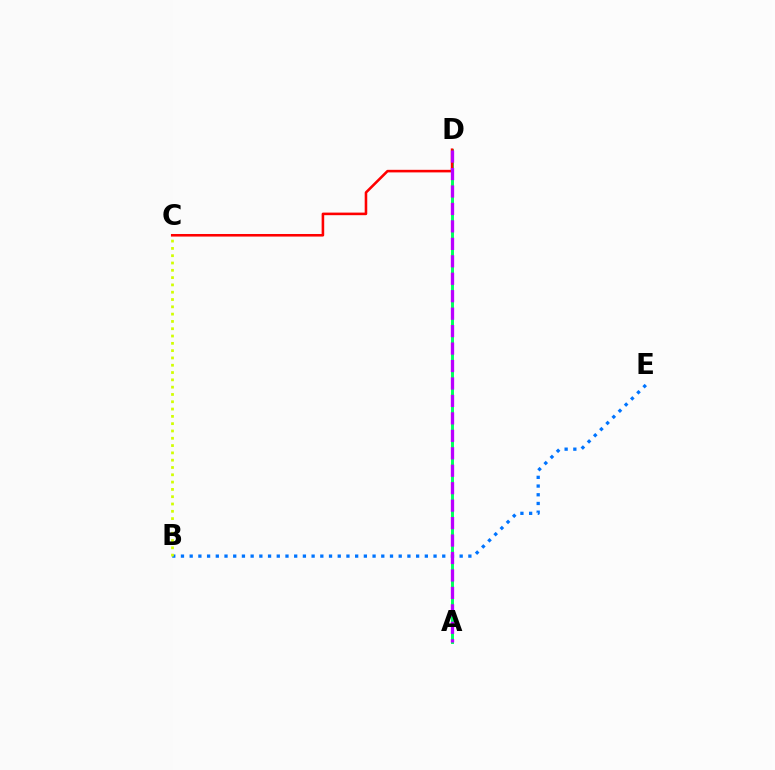{('A', 'D'): [{'color': '#00ff5c', 'line_style': 'solid', 'thickness': 2.12}, {'color': '#b900ff', 'line_style': 'dashed', 'thickness': 2.37}], ('C', 'D'): [{'color': '#ff0000', 'line_style': 'solid', 'thickness': 1.85}], ('B', 'E'): [{'color': '#0074ff', 'line_style': 'dotted', 'thickness': 2.37}], ('B', 'C'): [{'color': '#d1ff00', 'line_style': 'dotted', 'thickness': 1.98}]}